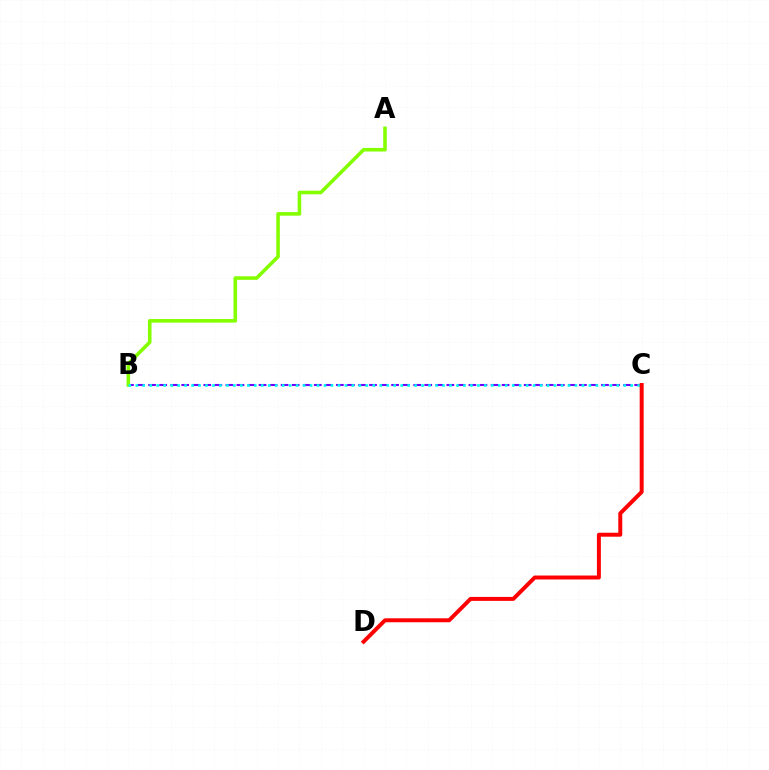{('B', 'C'): [{'color': '#7200ff', 'line_style': 'dashed', 'thickness': 1.5}, {'color': '#00fff6', 'line_style': 'dotted', 'thickness': 1.89}], ('A', 'B'): [{'color': '#84ff00', 'line_style': 'solid', 'thickness': 2.57}], ('C', 'D'): [{'color': '#ff0000', 'line_style': 'solid', 'thickness': 2.85}]}